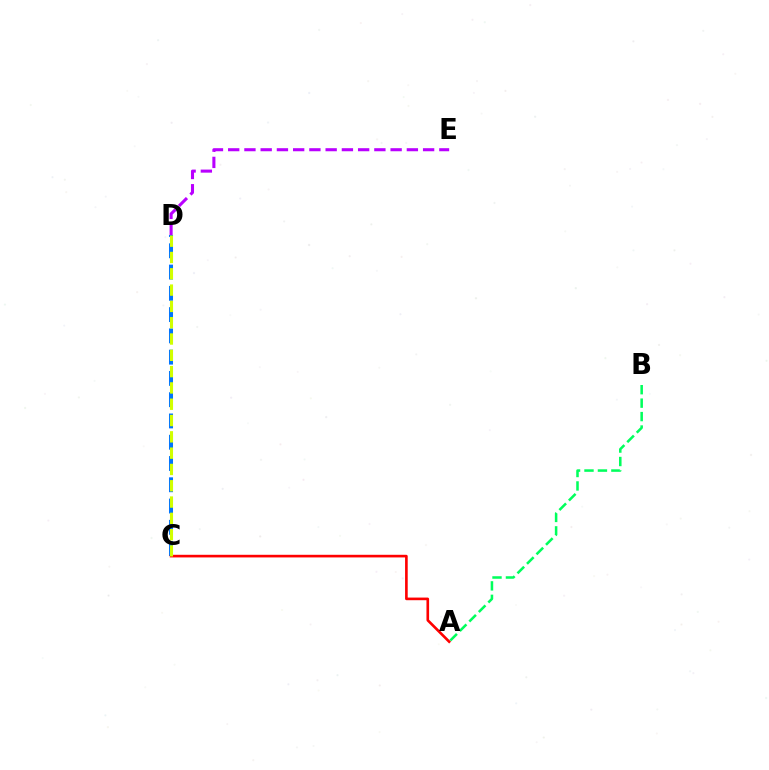{('D', 'E'): [{'color': '#b900ff', 'line_style': 'dashed', 'thickness': 2.21}], ('A', 'B'): [{'color': '#00ff5c', 'line_style': 'dashed', 'thickness': 1.83}], ('C', 'D'): [{'color': '#0074ff', 'line_style': 'dashed', 'thickness': 2.89}, {'color': '#d1ff00', 'line_style': 'dashed', 'thickness': 2.21}], ('A', 'C'): [{'color': '#ff0000', 'line_style': 'solid', 'thickness': 1.9}]}